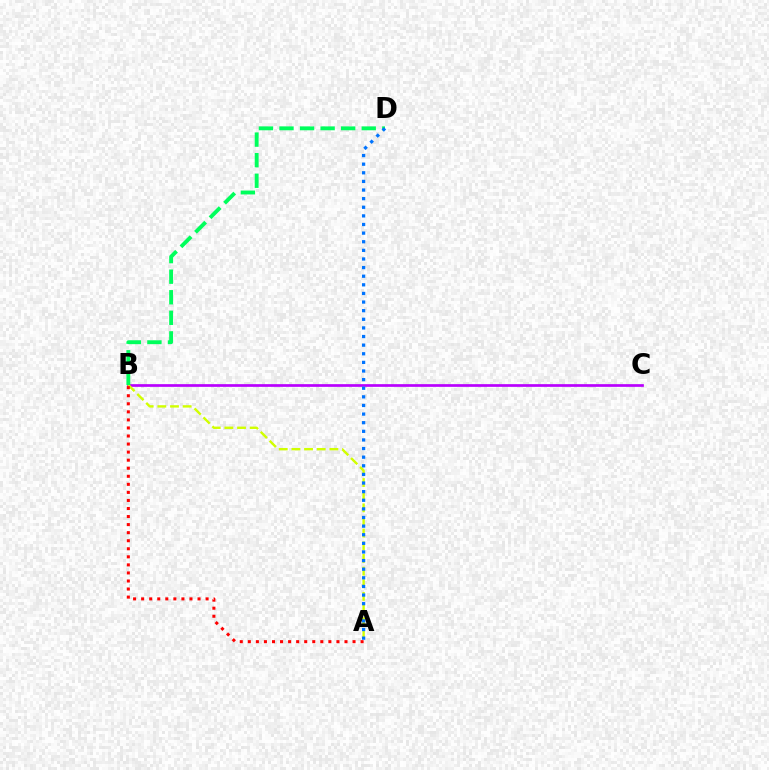{('B', 'C'): [{'color': '#b900ff', 'line_style': 'solid', 'thickness': 1.95}], ('A', 'B'): [{'color': '#d1ff00', 'line_style': 'dashed', 'thickness': 1.72}, {'color': '#ff0000', 'line_style': 'dotted', 'thickness': 2.19}], ('B', 'D'): [{'color': '#00ff5c', 'line_style': 'dashed', 'thickness': 2.79}], ('A', 'D'): [{'color': '#0074ff', 'line_style': 'dotted', 'thickness': 2.34}]}